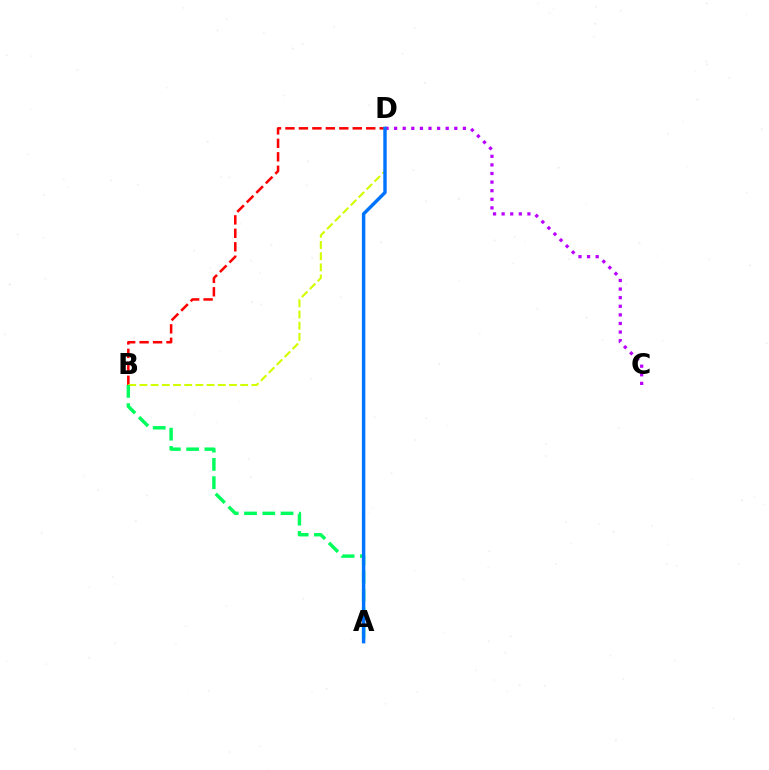{('B', 'D'): [{'color': '#ff0000', 'line_style': 'dashed', 'thickness': 1.83}, {'color': '#d1ff00', 'line_style': 'dashed', 'thickness': 1.52}], ('C', 'D'): [{'color': '#b900ff', 'line_style': 'dotted', 'thickness': 2.34}], ('A', 'B'): [{'color': '#00ff5c', 'line_style': 'dashed', 'thickness': 2.48}], ('A', 'D'): [{'color': '#0074ff', 'line_style': 'solid', 'thickness': 2.47}]}